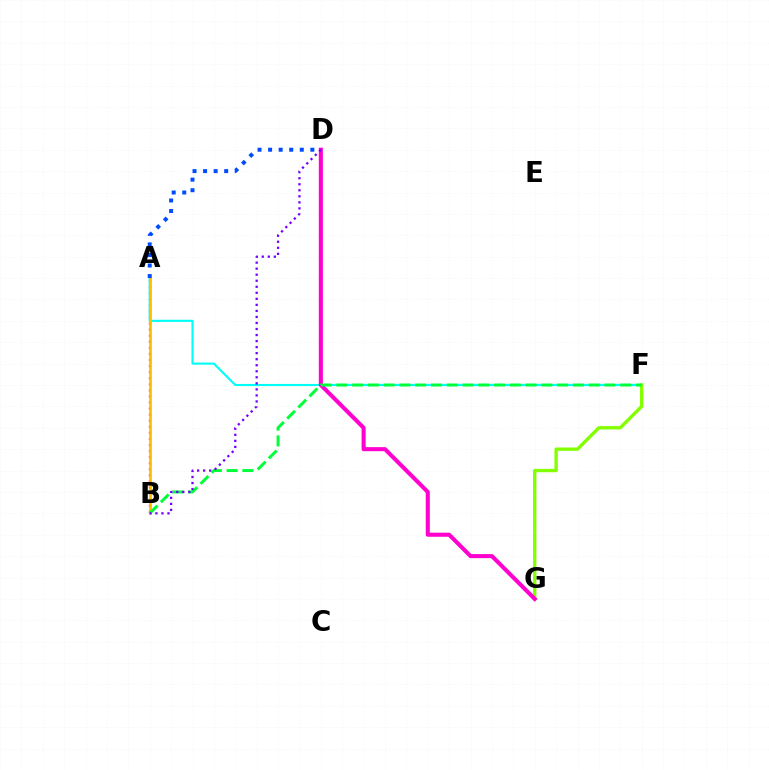{('A', 'B'): [{'color': '#ff0000', 'line_style': 'dotted', 'thickness': 1.65}, {'color': '#ffbd00', 'line_style': 'solid', 'thickness': 1.95}], ('A', 'F'): [{'color': '#00fff6', 'line_style': 'solid', 'thickness': 1.53}], ('F', 'G'): [{'color': '#84ff00', 'line_style': 'solid', 'thickness': 2.42}], ('D', 'G'): [{'color': '#ff00cf', 'line_style': 'solid', 'thickness': 2.92}], ('B', 'F'): [{'color': '#00ff39', 'line_style': 'dashed', 'thickness': 2.14}], ('A', 'D'): [{'color': '#004bff', 'line_style': 'dotted', 'thickness': 2.87}], ('B', 'D'): [{'color': '#7200ff', 'line_style': 'dotted', 'thickness': 1.64}]}